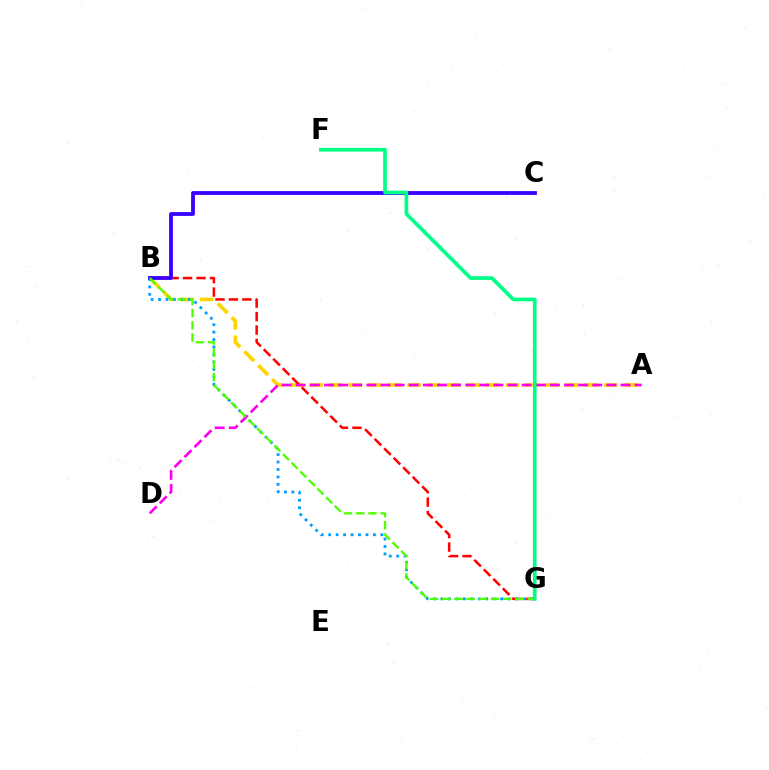{('A', 'B'): [{'color': '#ffd500', 'line_style': 'dashed', 'thickness': 2.67}], ('B', 'G'): [{'color': '#ff0000', 'line_style': 'dashed', 'thickness': 1.83}, {'color': '#009eff', 'line_style': 'dotted', 'thickness': 2.02}, {'color': '#4fff00', 'line_style': 'dashed', 'thickness': 1.66}], ('A', 'D'): [{'color': '#ff00ed', 'line_style': 'dashed', 'thickness': 1.92}], ('B', 'C'): [{'color': '#3700ff', 'line_style': 'solid', 'thickness': 2.73}], ('F', 'G'): [{'color': '#00ff86', 'line_style': 'solid', 'thickness': 2.65}]}